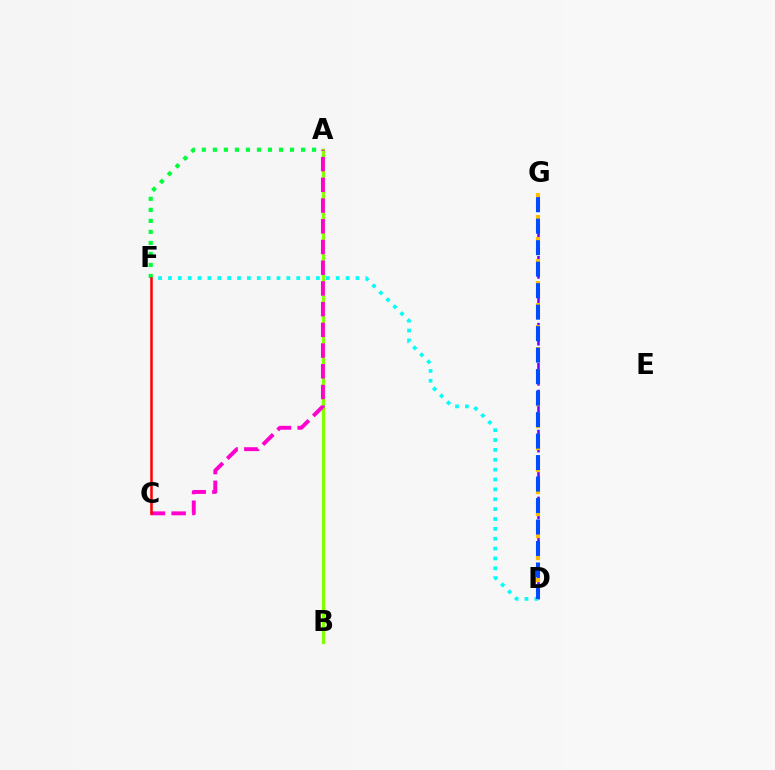{('D', 'G'): [{'color': '#7200ff', 'line_style': 'dashed', 'thickness': 1.82}, {'color': '#ffbd00', 'line_style': 'dotted', 'thickness': 2.99}, {'color': '#004bff', 'line_style': 'dashed', 'thickness': 2.92}], ('A', 'B'): [{'color': '#84ff00', 'line_style': 'solid', 'thickness': 2.33}], ('D', 'F'): [{'color': '#00fff6', 'line_style': 'dotted', 'thickness': 2.68}], ('A', 'F'): [{'color': '#00ff39', 'line_style': 'dotted', 'thickness': 2.99}], ('A', 'C'): [{'color': '#ff00cf', 'line_style': 'dashed', 'thickness': 2.81}], ('C', 'F'): [{'color': '#ff0000', 'line_style': 'solid', 'thickness': 1.82}]}